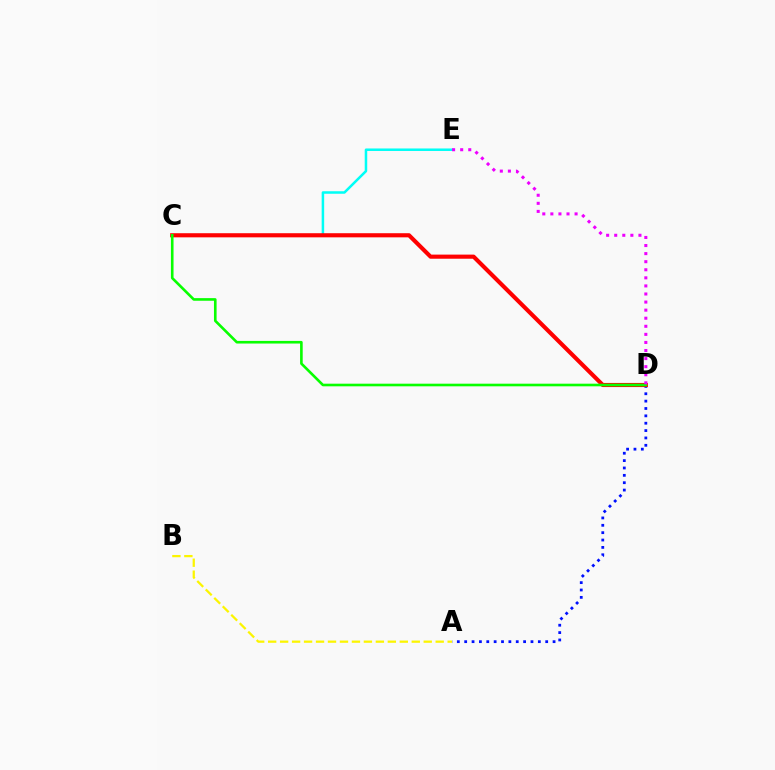{('A', 'D'): [{'color': '#0010ff', 'line_style': 'dotted', 'thickness': 2.0}], ('A', 'B'): [{'color': '#fcf500', 'line_style': 'dashed', 'thickness': 1.63}], ('C', 'E'): [{'color': '#00fff6', 'line_style': 'solid', 'thickness': 1.81}], ('C', 'D'): [{'color': '#ff0000', 'line_style': 'solid', 'thickness': 2.97}, {'color': '#08ff00', 'line_style': 'solid', 'thickness': 1.89}], ('D', 'E'): [{'color': '#ee00ff', 'line_style': 'dotted', 'thickness': 2.19}]}